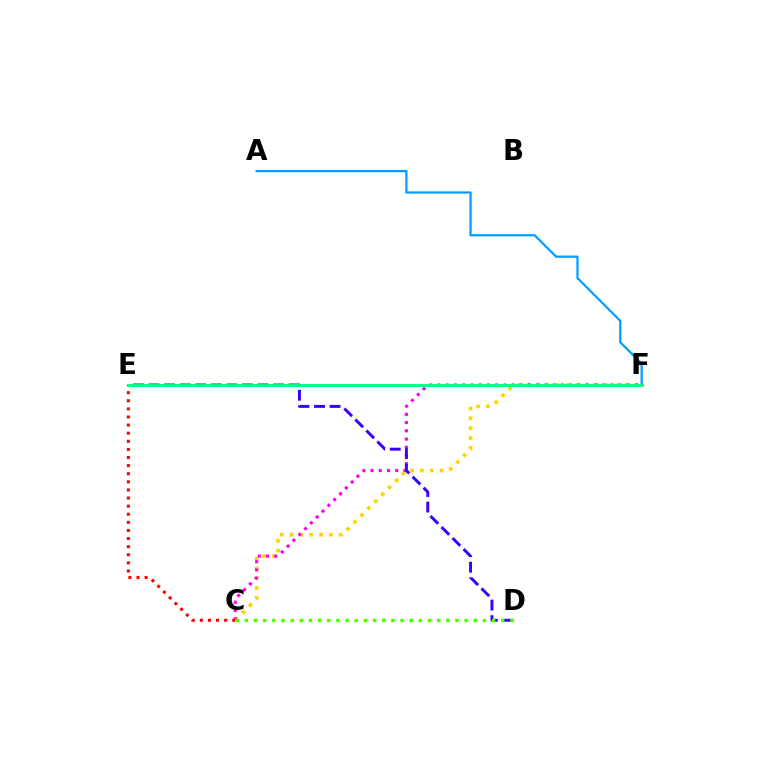{('C', 'F'): [{'color': '#ffd500', 'line_style': 'dotted', 'thickness': 2.66}, {'color': '#ff00ed', 'line_style': 'dotted', 'thickness': 2.24}], ('A', 'F'): [{'color': '#009eff', 'line_style': 'solid', 'thickness': 1.62}], ('C', 'E'): [{'color': '#ff0000', 'line_style': 'dotted', 'thickness': 2.2}], ('D', 'E'): [{'color': '#3700ff', 'line_style': 'dashed', 'thickness': 2.12}], ('E', 'F'): [{'color': '#00ff86', 'line_style': 'solid', 'thickness': 2.07}], ('C', 'D'): [{'color': '#4fff00', 'line_style': 'dotted', 'thickness': 2.49}]}